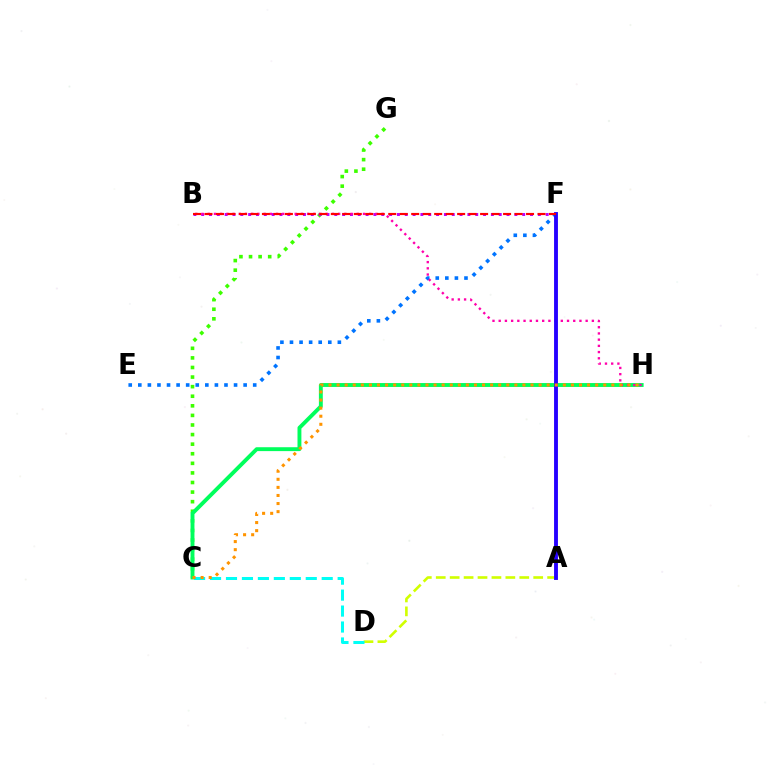{('C', 'G'): [{'color': '#3dff00', 'line_style': 'dotted', 'thickness': 2.6}], ('B', 'F'): [{'color': '#b900ff', 'line_style': 'dotted', 'thickness': 2.13}, {'color': '#ff0000', 'line_style': 'dashed', 'thickness': 1.56}], ('A', 'D'): [{'color': '#d1ff00', 'line_style': 'dashed', 'thickness': 1.89}], ('E', 'F'): [{'color': '#0074ff', 'line_style': 'dotted', 'thickness': 2.6}], ('C', 'H'): [{'color': '#00ff5c', 'line_style': 'solid', 'thickness': 2.8}, {'color': '#ff9400', 'line_style': 'dotted', 'thickness': 2.2}], ('B', 'H'): [{'color': '#ff00ac', 'line_style': 'dotted', 'thickness': 1.69}], ('A', 'F'): [{'color': '#2500ff', 'line_style': 'solid', 'thickness': 2.79}], ('C', 'D'): [{'color': '#00fff6', 'line_style': 'dashed', 'thickness': 2.17}]}